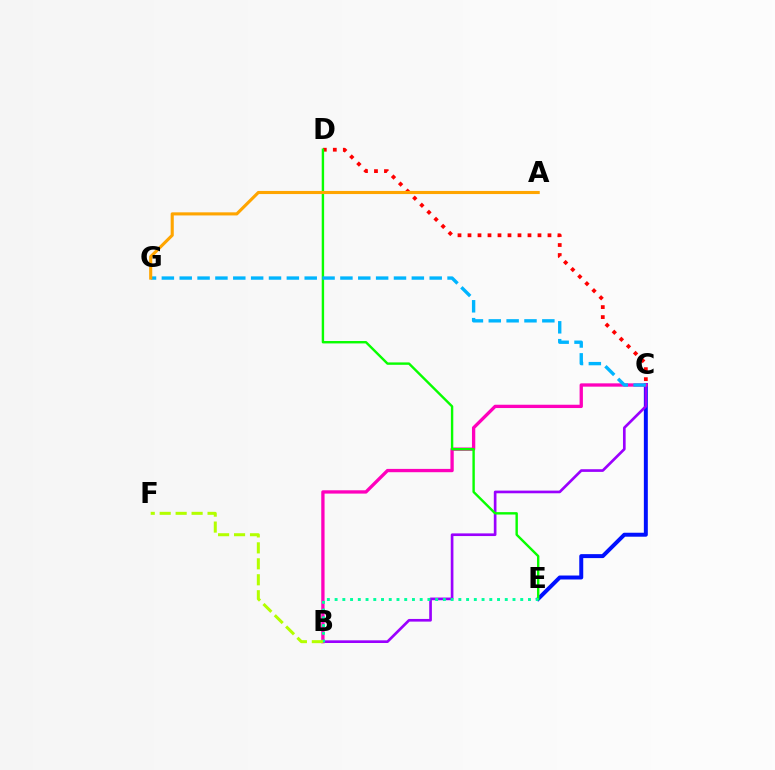{('C', 'E'): [{'color': '#0010ff', 'line_style': 'solid', 'thickness': 2.86}], ('B', 'C'): [{'color': '#9b00ff', 'line_style': 'solid', 'thickness': 1.92}, {'color': '#ff00bd', 'line_style': 'solid', 'thickness': 2.38}], ('C', 'D'): [{'color': '#ff0000', 'line_style': 'dotted', 'thickness': 2.72}], ('D', 'E'): [{'color': '#08ff00', 'line_style': 'solid', 'thickness': 1.73}], ('B', 'E'): [{'color': '#00ff9d', 'line_style': 'dotted', 'thickness': 2.1}], ('C', 'G'): [{'color': '#00b5ff', 'line_style': 'dashed', 'thickness': 2.43}], ('A', 'G'): [{'color': '#ffa500', 'line_style': 'solid', 'thickness': 2.24}], ('B', 'F'): [{'color': '#b3ff00', 'line_style': 'dashed', 'thickness': 2.17}]}